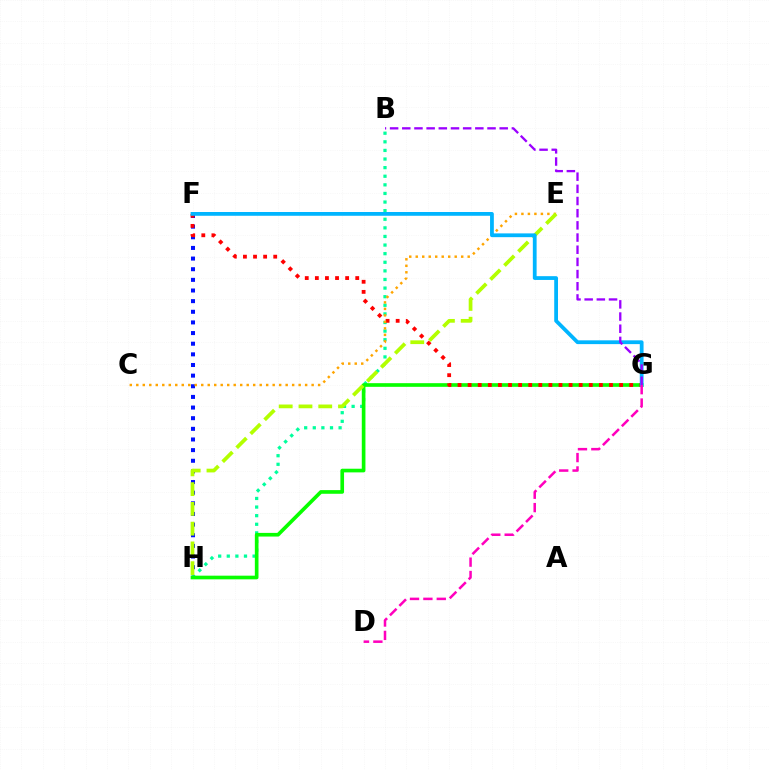{('B', 'H'): [{'color': '#00ff9d', 'line_style': 'dotted', 'thickness': 2.34}], ('F', 'H'): [{'color': '#0010ff', 'line_style': 'dotted', 'thickness': 2.89}], ('G', 'H'): [{'color': '#08ff00', 'line_style': 'solid', 'thickness': 2.63}], ('F', 'G'): [{'color': '#ff0000', 'line_style': 'dotted', 'thickness': 2.74}, {'color': '#00b5ff', 'line_style': 'solid', 'thickness': 2.72}], ('C', 'E'): [{'color': '#ffa500', 'line_style': 'dotted', 'thickness': 1.76}], ('E', 'H'): [{'color': '#b3ff00', 'line_style': 'dashed', 'thickness': 2.69}], ('D', 'G'): [{'color': '#ff00bd', 'line_style': 'dashed', 'thickness': 1.82}], ('B', 'G'): [{'color': '#9b00ff', 'line_style': 'dashed', 'thickness': 1.65}]}